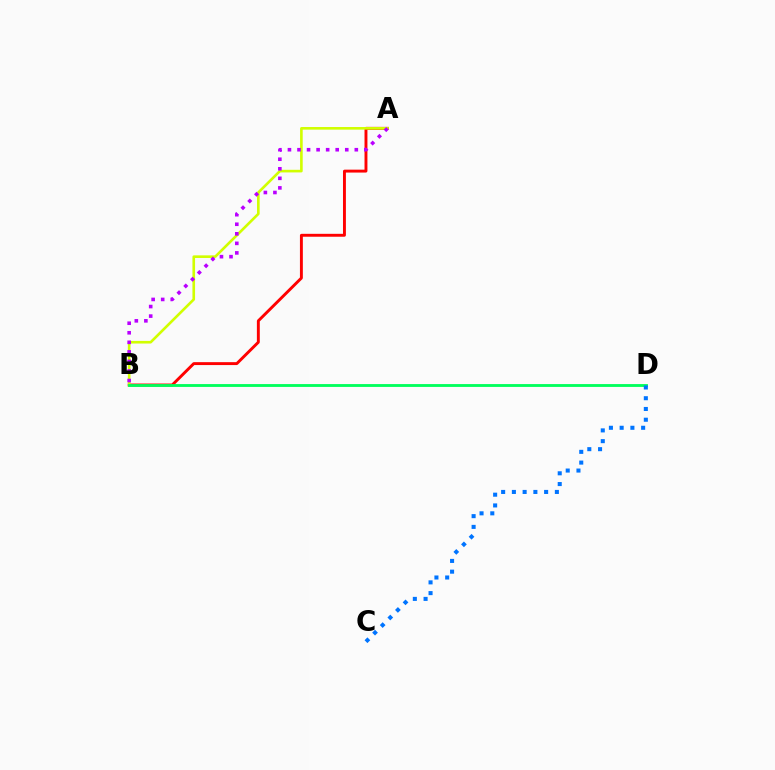{('A', 'B'): [{'color': '#ff0000', 'line_style': 'solid', 'thickness': 2.1}, {'color': '#d1ff00', 'line_style': 'solid', 'thickness': 1.89}, {'color': '#b900ff', 'line_style': 'dotted', 'thickness': 2.59}], ('B', 'D'): [{'color': '#00ff5c', 'line_style': 'solid', 'thickness': 2.05}], ('C', 'D'): [{'color': '#0074ff', 'line_style': 'dotted', 'thickness': 2.92}]}